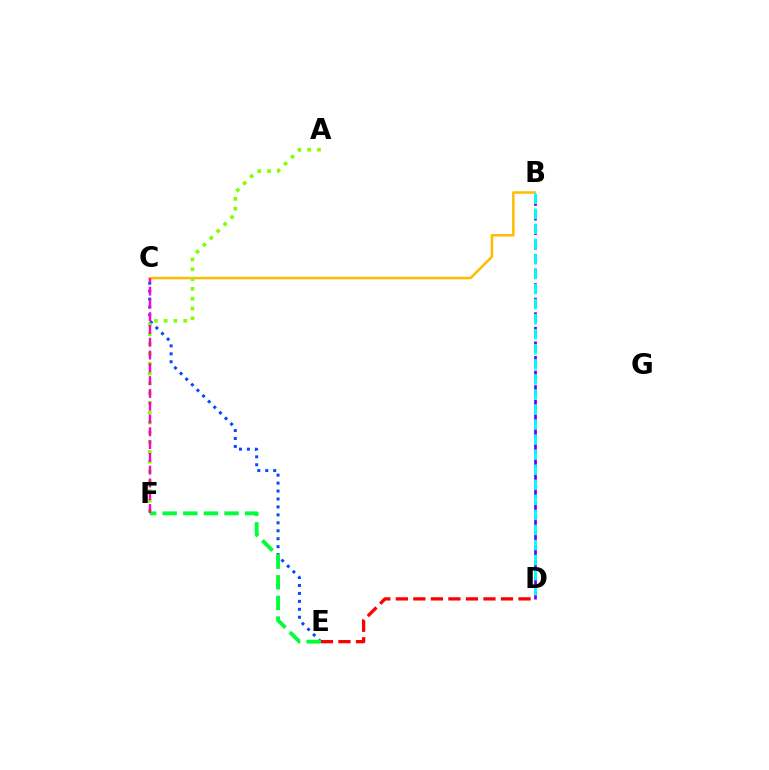{('B', 'C'): [{'color': '#ffbd00', 'line_style': 'solid', 'thickness': 1.81}], ('D', 'E'): [{'color': '#ff0000', 'line_style': 'dashed', 'thickness': 2.38}], ('B', 'D'): [{'color': '#7200ff', 'line_style': 'dashed', 'thickness': 1.98}, {'color': '#00fff6', 'line_style': 'dashed', 'thickness': 2.05}], ('C', 'E'): [{'color': '#004bff', 'line_style': 'dotted', 'thickness': 2.16}], ('E', 'F'): [{'color': '#00ff39', 'line_style': 'dashed', 'thickness': 2.8}], ('A', 'F'): [{'color': '#84ff00', 'line_style': 'dotted', 'thickness': 2.66}], ('C', 'F'): [{'color': '#ff00cf', 'line_style': 'dashed', 'thickness': 1.74}]}